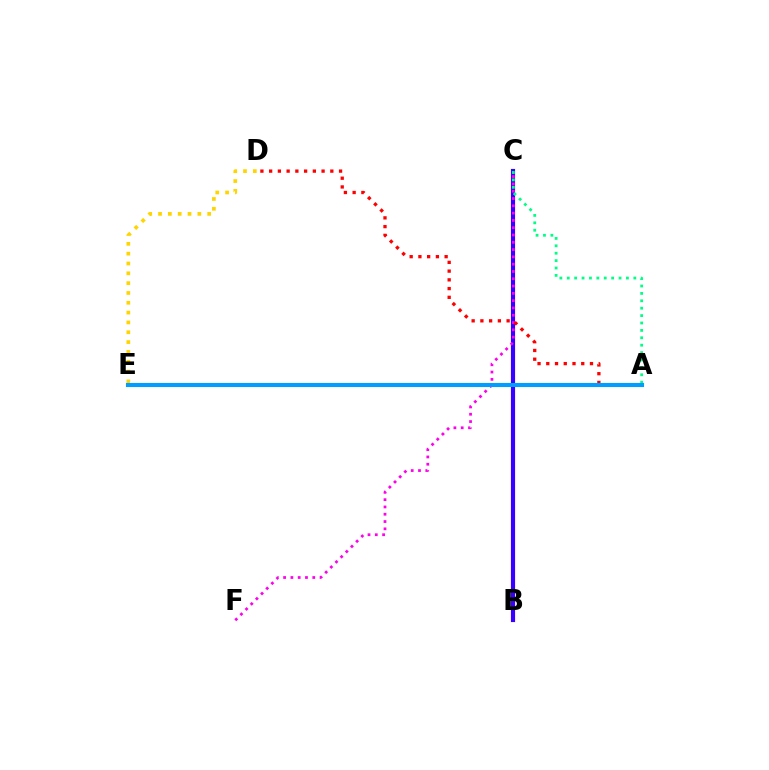{('B', 'C'): [{'color': '#3700ff', 'line_style': 'solid', 'thickness': 2.99}], ('C', 'F'): [{'color': '#ff00ed', 'line_style': 'dotted', 'thickness': 1.98}], ('A', 'C'): [{'color': '#00ff86', 'line_style': 'dotted', 'thickness': 2.01}], ('A', 'D'): [{'color': '#ff0000', 'line_style': 'dotted', 'thickness': 2.37}], ('A', 'E'): [{'color': '#4fff00', 'line_style': 'dotted', 'thickness': 1.78}, {'color': '#009eff', 'line_style': 'solid', 'thickness': 2.92}], ('D', 'E'): [{'color': '#ffd500', 'line_style': 'dotted', 'thickness': 2.67}]}